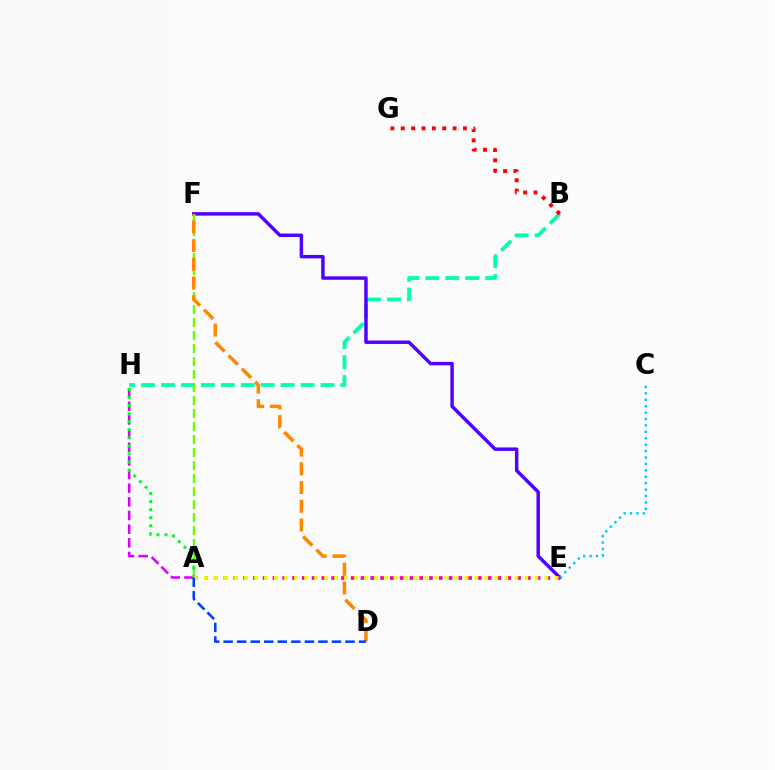{('B', 'H'): [{'color': '#00ffaf', 'line_style': 'dashed', 'thickness': 2.71}], ('E', 'F'): [{'color': '#4f00ff', 'line_style': 'solid', 'thickness': 2.49}], ('A', 'H'): [{'color': '#d600ff', 'line_style': 'dashed', 'thickness': 1.85}, {'color': '#00ff27', 'line_style': 'dotted', 'thickness': 2.19}], ('C', 'E'): [{'color': '#00c7ff', 'line_style': 'dotted', 'thickness': 1.74}], ('A', 'F'): [{'color': '#66ff00', 'line_style': 'dashed', 'thickness': 1.77}], ('A', 'E'): [{'color': '#ff00a0', 'line_style': 'dotted', 'thickness': 2.66}, {'color': '#eeff00', 'line_style': 'dotted', 'thickness': 2.72}], ('D', 'F'): [{'color': '#ff8800', 'line_style': 'dashed', 'thickness': 2.54}], ('B', 'G'): [{'color': '#ff0000', 'line_style': 'dotted', 'thickness': 2.82}], ('A', 'D'): [{'color': '#003fff', 'line_style': 'dashed', 'thickness': 1.84}]}